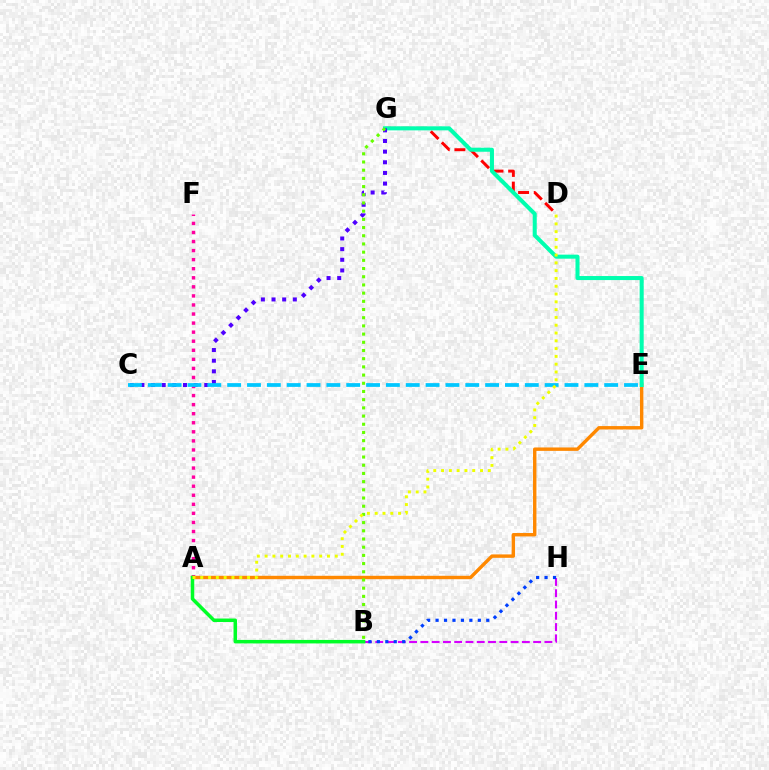{('A', 'F'): [{'color': '#ff00a0', 'line_style': 'dotted', 'thickness': 2.46}], ('D', 'G'): [{'color': '#ff0000', 'line_style': 'dashed', 'thickness': 2.13}], ('A', 'E'): [{'color': '#ff8800', 'line_style': 'solid', 'thickness': 2.45}], ('B', 'H'): [{'color': '#d600ff', 'line_style': 'dashed', 'thickness': 1.53}, {'color': '#003fff', 'line_style': 'dotted', 'thickness': 2.3}], ('E', 'G'): [{'color': '#00ffaf', 'line_style': 'solid', 'thickness': 2.91}], ('C', 'G'): [{'color': '#4f00ff', 'line_style': 'dotted', 'thickness': 2.89}], ('B', 'G'): [{'color': '#66ff00', 'line_style': 'dotted', 'thickness': 2.23}], ('A', 'B'): [{'color': '#00ff27', 'line_style': 'solid', 'thickness': 2.52}], ('C', 'E'): [{'color': '#00c7ff', 'line_style': 'dashed', 'thickness': 2.7}], ('A', 'D'): [{'color': '#eeff00', 'line_style': 'dotted', 'thickness': 2.12}]}